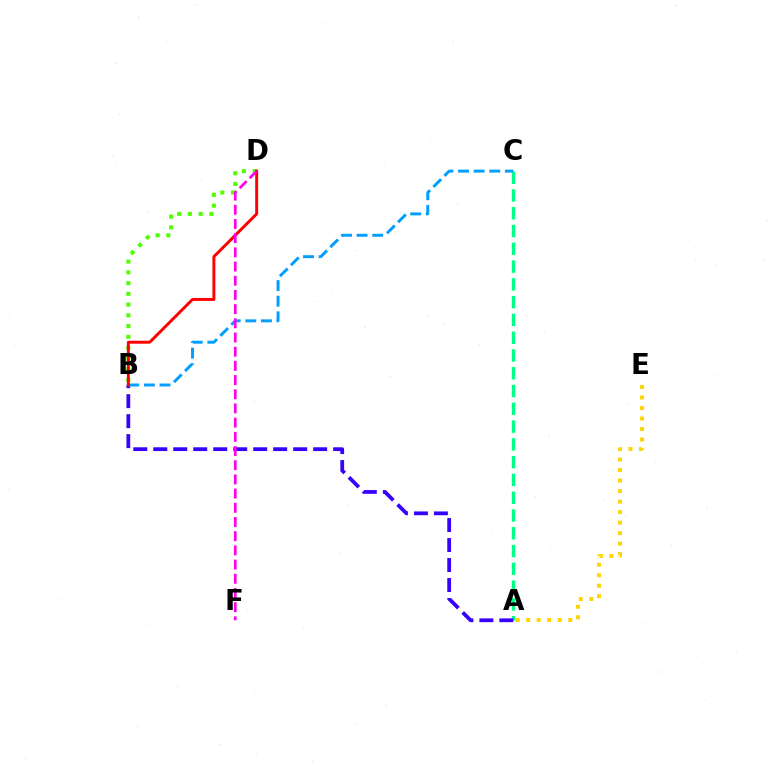{('B', 'D'): [{'color': '#4fff00', 'line_style': 'dotted', 'thickness': 2.92}, {'color': '#ff0000', 'line_style': 'solid', 'thickness': 2.12}], ('A', 'E'): [{'color': '#ffd500', 'line_style': 'dotted', 'thickness': 2.86}], ('A', 'C'): [{'color': '#00ff86', 'line_style': 'dashed', 'thickness': 2.42}], ('A', 'B'): [{'color': '#3700ff', 'line_style': 'dashed', 'thickness': 2.71}], ('B', 'C'): [{'color': '#009eff', 'line_style': 'dashed', 'thickness': 2.12}], ('D', 'F'): [{'color': '#ff00ed', 'line_style': 'dashed', 'thickness': 1.93}]}